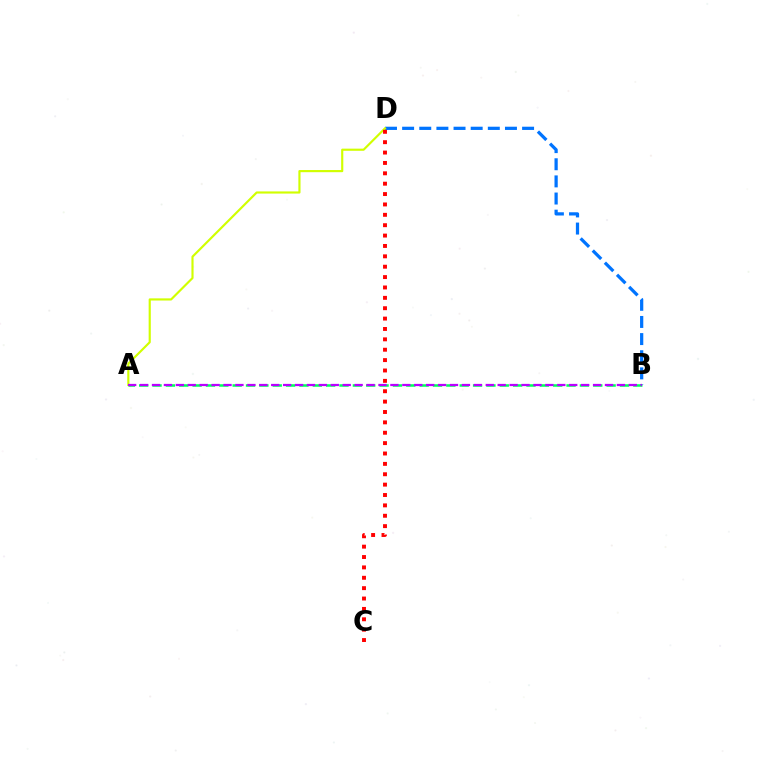{('A', 'B'): [{'color': '#00ff5c', 'line_style': 'dashed', 'thickness': 1.81}, {'color': '#b900ff', 'line_style': 'dashed', 'thickness': 1.62}], ('B', 'D'): [{'color': '#0074ff', 'line_style': 'dashed', 'thickness': 2.33}], ('A', 'D'): [{'color': '#d1ff00', 'line_style': 'solid', 'thickness': 1.55}], ('C', 'D'): [{'color': '#ff0000', 'line_style': 'dotted', 'thickness': 2.82}]}